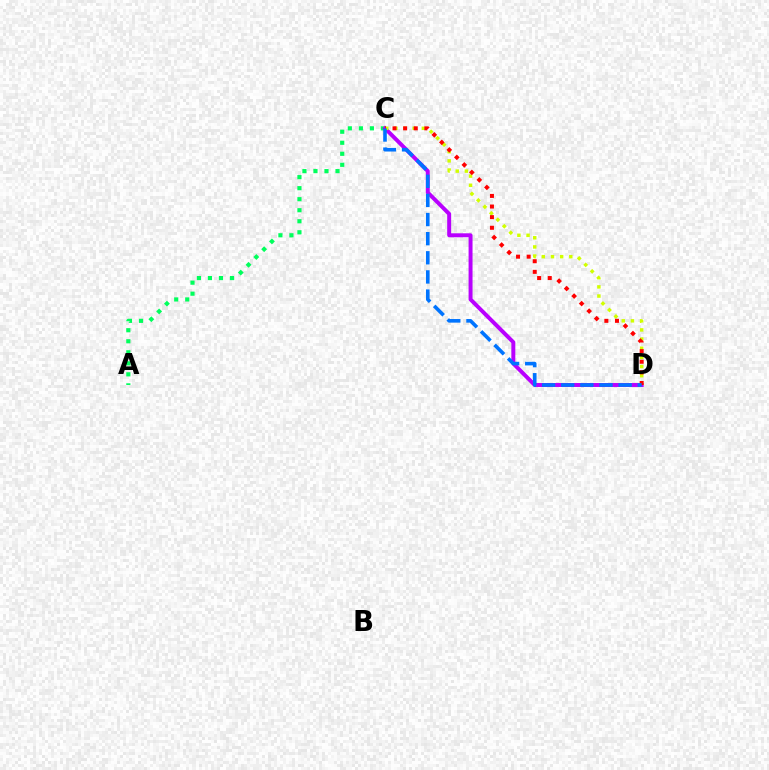{('A', 'C'): [{'color': '#00ff5c', 'line_style': 'dotted', 'thickness': 3.0}], ('C', 'D'): [{'color': '#b900ff', 'line_style': 'solid', 'thickness': 2.85}, {'color': '#d1ff00', 'line_style': 'dotted', 'thickness': 2.49}, {'color': '#ff0000', 'line_style': 'dotted', 'thickness': 2.88}, {'color': '#0074ff', 'line_style': 'dashed', 'thickness': 2.6}]}